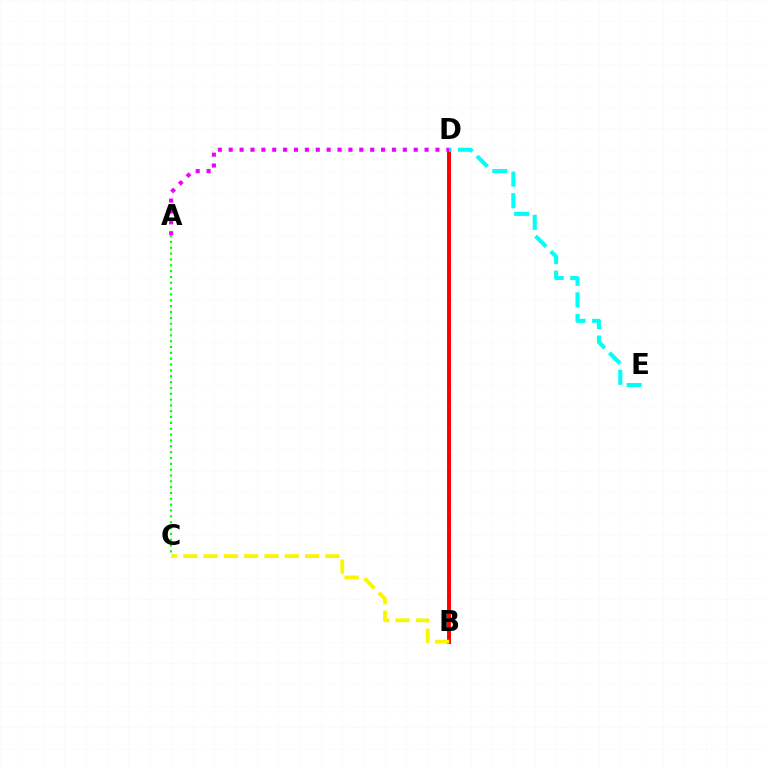{('B', 'D'): [{'color': '#0010ff', 'line_style': 'dotted', 'thickness': 2.12}, {'color': '#ff0000', 'line_style': 'solid', 'thickness': 2.82}], ('A', 'D'): [{'color': '#ee00ff', 'line_style': 'dotted', 'thickness': 2.96}], ('B', 'C'): [{'color': '#fcf500', 'line_style': 'dashed', 'thickness': 2.76}], ('D', 'E'): [{'color': '#00fff6', 'line_style': 'dashed', 'thickness': 2.93}], ('A', 'C'): [{'color': '#08ff00', 'line_style': 'dotted', 'thickness': 1.59}]}